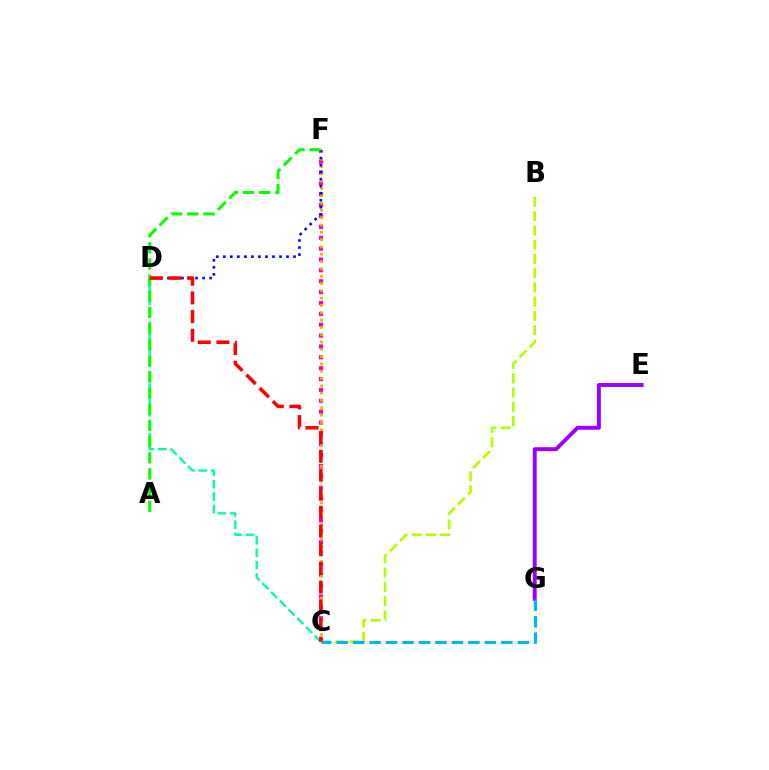{('E', 'G'): [{'color': '#9b00ff', 'line_style': 'solid', 'thickness': 2.83}], ('C', 'F'): [{'color': '#ff00bd', 'line_style': 'dotted', 'thickness': 2.95}, {'color': '#ffa500', 'line_style': 'dotted', 'thickness': 1.99}], ('D', 'F'): [{'color': '#0010ff', 'line_style': 'dotted', 'thickness': 1.91}], ('C', 'D'): [{'color': '#00ff9d', 'line_style': 'dashed', 'thickness': 1.68}, {'color': '#ff0000', 'line_style': 'dashed', 'thickness': 2.54}], ('B', 'C'): [{'color': '#b3ff00', 'line_style': 'dashed', 'thickness': 1.94}], ('A', 'F'): [{'color': '#08ff00', 'line_style': 'dashed', 'thickness': 2.19}], ('C', 'G'): [{'color': '#00b5ff', 'line_style': 'dashed', 'thickness': 2.24}]}